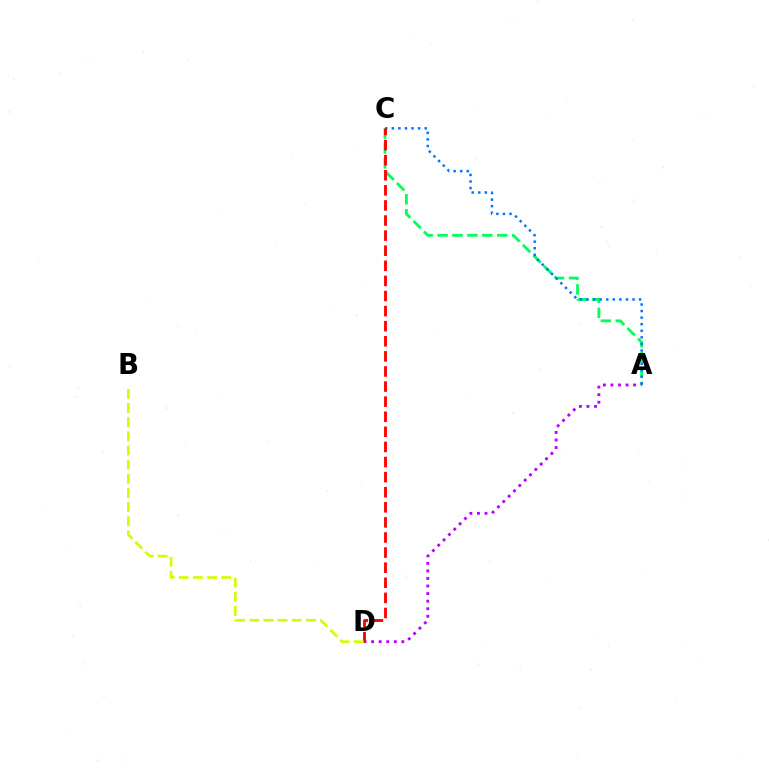{('A', 'C'): [{'color': '#00ff5c', 'line_style': 'dashed', 'thickness': 2.03}, {'color': '#0074ff', 'line_style': 'dotted', 'thickness': 1.79}], ('A', 'D'): [{'color': '#b900ff', 'line_style': 'dotted', 'thickness': 2.05}], ('C', 'D'): [{'color': '#ff0000', 'line_style': 'dashed', 'thickness': 2.05}], ('B', 'D'): [{'color': '#d1ff00', 'line_style': 'dashed', 'thickness': 1.92}]}